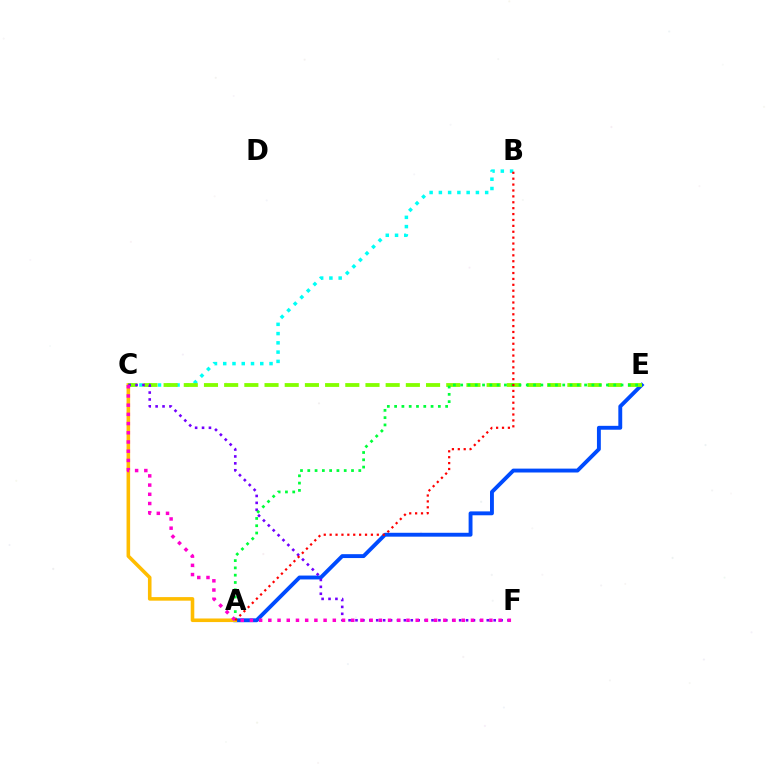{('A', 'E'): [{'color': '#004bff', 'line_style': 'solid', 'thickness': 2.8}, {'color': '#00ff39', 'line_style': 'dotted', 'thickness': 1.98}], ('A', 'C'): [{'color': '#ffbd00', 'line_style': 'solid', 'thickness': 2.58}], ('B', 'C'): [{'color': '#00fff6', 'line_style': 'dotted', 'thickness': 2.52}], ('C', 'E'): [{'color': '#84ff00', 'line_style': 'dashed', 'thickness': 2.74}], ('C', 'F'): [{'color': '#7200ff', 'line_style': 'dotted', 'thickness': 1.88}, {'color': '#ff00cf', 'line_style': 'dotted', 'thickness': 2.5}], ('A', 'B'): [{'color': '#ff0000', 'line_style': 'dotted', 'thickness': 1.6}]}